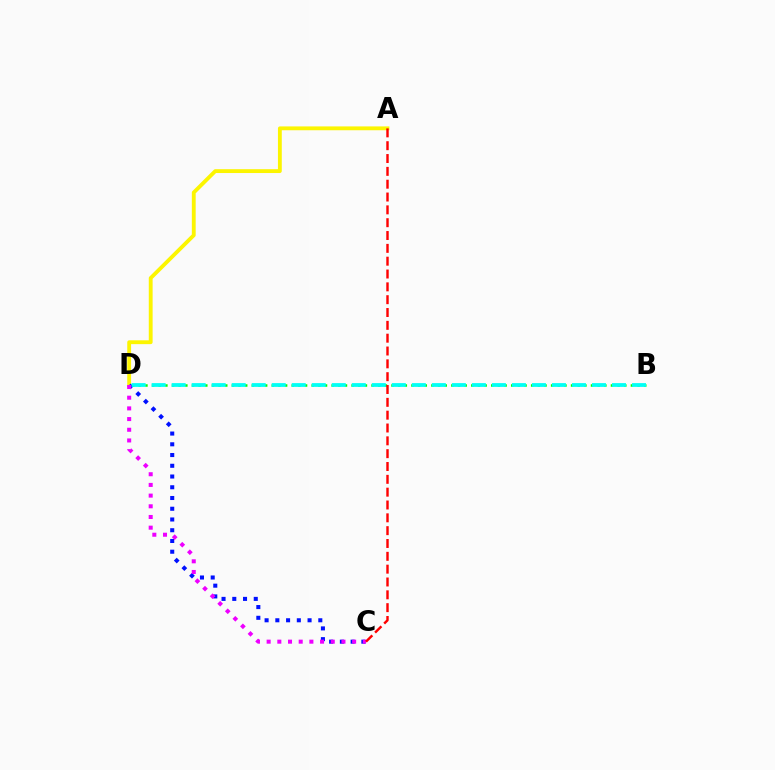{('B', 'D'): [{'color': '#08ff00', 'line_style': 'dotted', 'thickness': 1.81}, {'color': '#00fff6', 'line_style': 'dashed', 'thickness': 2.72}], ('A', 'D'): [{'color': '#fcf500', 'line_style': 'solid', 'thickness': 2.77}], ('C', 'D'): [{'color': '#0010ff', 'line_style': 'dotted', 'thickness': 2.92}, {'color': '#ee00ff', 'line_style': 'dotted', 'thickness': 2.9}], ('A', 'C'): [{'color': '#ff0000', 'line_style': 'dashed', 'thickness': 1.74}]}